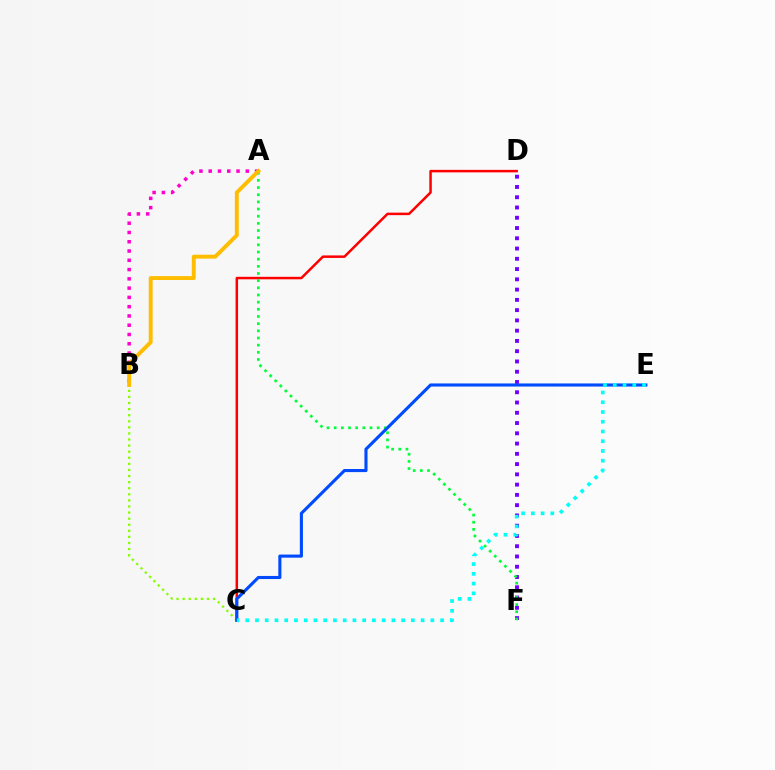{('D', 'F'): [{'color': '#7200ff', 'line_style': 'dotted', 'thickness': 2.79}], ('A', 'B'): [{'color': '#ff00cf', 'line_style': 'dotted', 'thickness': 2.52}, {'color': '#ffbd00', 'line_style': 'solid', 'thickness': 2.82}], ('B', 'C'): [{'color': '#84ff00', 'line_style': 'dotted', 'thickness': 1.65}], ('C', 'D'): [{'color': '#ff0000', 'line_style': 'solid', 'thickness': 1.8}], ('A', 'F'): [{'color': '#00ff39', 'line_style': 'dotted', 'thickness': 1.95}], ('C', 'E'): [{'color': '#004bff', 'line_style': 'solid', 'thickness': 2.23}, {'color': '#00fff6', 'line_style': 'dotted', 'thickness': 2.65}]}